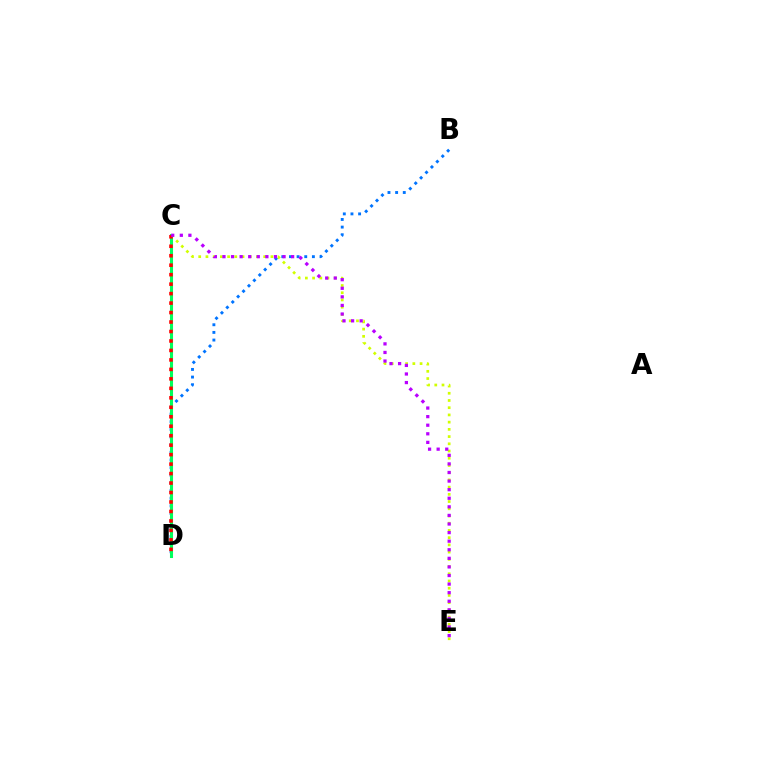{('B', 'D'): [{'color': '#0074ff', 'line_style': 'dotted', 'thickness': 2.08}], ('C', 'D'): [{'color': '#00ff5c', 'line_style': 'solid', 'thickness': 2.21}, {'color': '#ff0000', 'line_style': 'dotted', 'thickness': 2.57}], ('C', 'E'): [{'color': '#d1ff00', 'line_style': 'dotted', 'thickness': 1.96}, {'color': '#b900ff', 'line_style': 'dotted', 'thickness': 2.33}]}